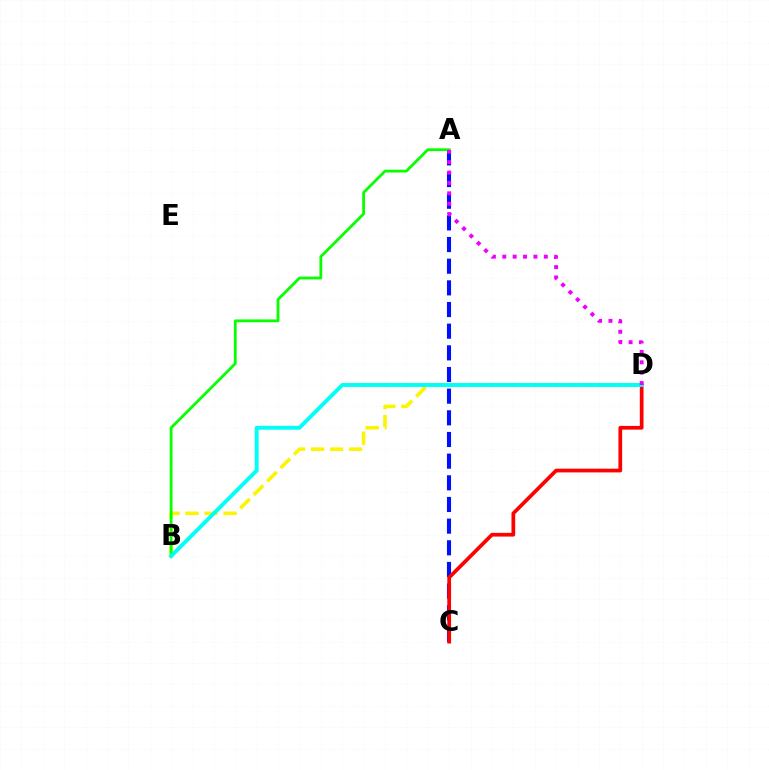{('A', 'C'): [{'color': '#0010ff', 'line_style': 'dashed', 'thickness': 2.94}], ('B', 'D'): [{'color': '#fcf500', 'line_style': 'dashed', 'thickness': 2.58}, {'color': '#00fff6', 'line_style': 'solid', 'thickness': 2.81}], ('A', 'B'): [{'color': '#08ff00', 'line_style': 'solid', 'thickness': 2.02}], ('C', 'D'): [{'color': '#ff0000', 'line_style': 'solid', 'thickness': 2.68}], ('A', 'D'): [{'color': '#ee00ff', 'line_style': 'dotted', 'thickness': 2.82}]}